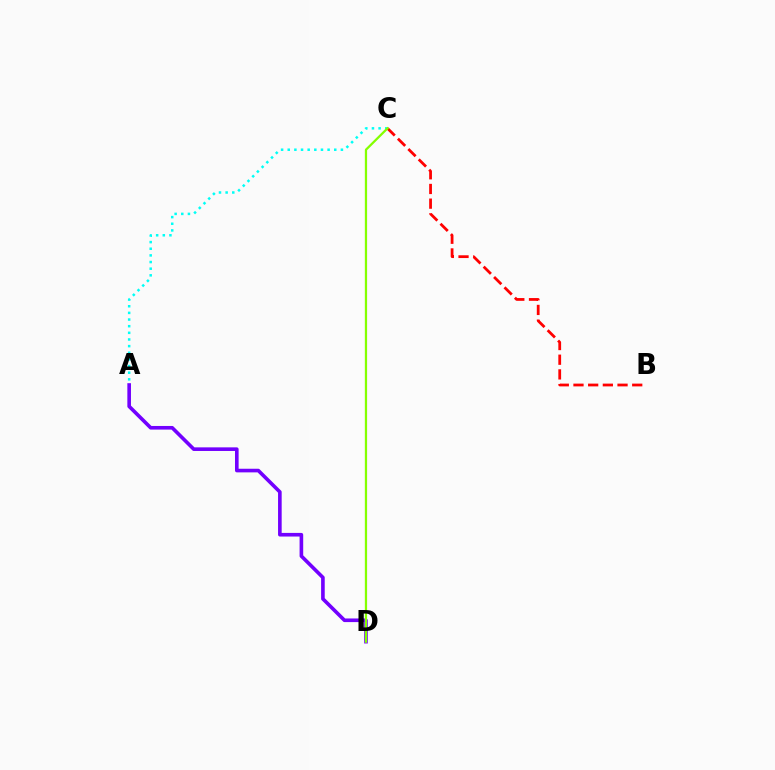{('A', 'C'): [{'color': '#00fff6', 'line_style': 'dotted', 'thickness': 1.81}], ('B', 'C'): [{'color': '#ff0000', 'line_style': 'dashed', 'thickness': 1.99}], ('A', 'D'): [{'color': '#7200ff', 'line_style': 'solid', 'thickness': 2.61}], ('C', 'D'): [{'color': '#84ff00', 'line_style': 'solid', 'thickness': 1.62}]}